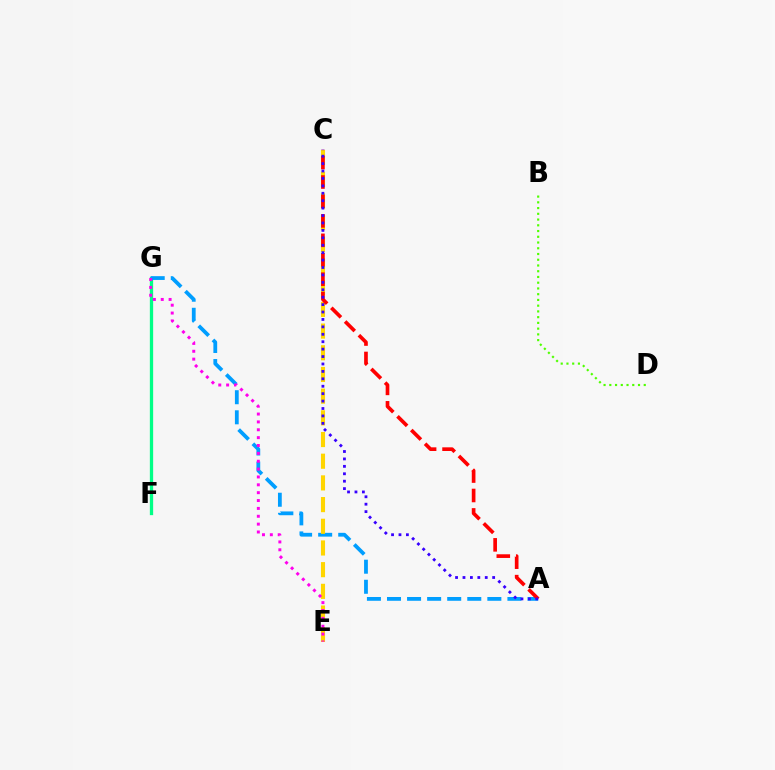{('F', 'G'): [{'color': '#00ff86', 'line_style': 'solid', 'thickness': 2.37}], ('A', 'G'): [{'color': '#009eff', 'line_style': 'dashed', 'thickness': 2.73}], ('C', 'E'): [{'color': '#ffd500', 'line_style': 'dashed', 'thickness': 2.95}], ('E', 'G'): [{'color': '#ff00ed', 'line_style': 'dotted', 'thickness': 2.14}], ('B', 'D'): [{'color': '#4fff00', 'line_style': 'dotted', 'thickness': 1.56}], ('A', 'C'): [{'color': '#ff0000', 'line_style': 'dashed', 'thickness': 2.64}, {'color': '#3700ff', 'line_style': 'dotted', 'thickness': 2.02}]}